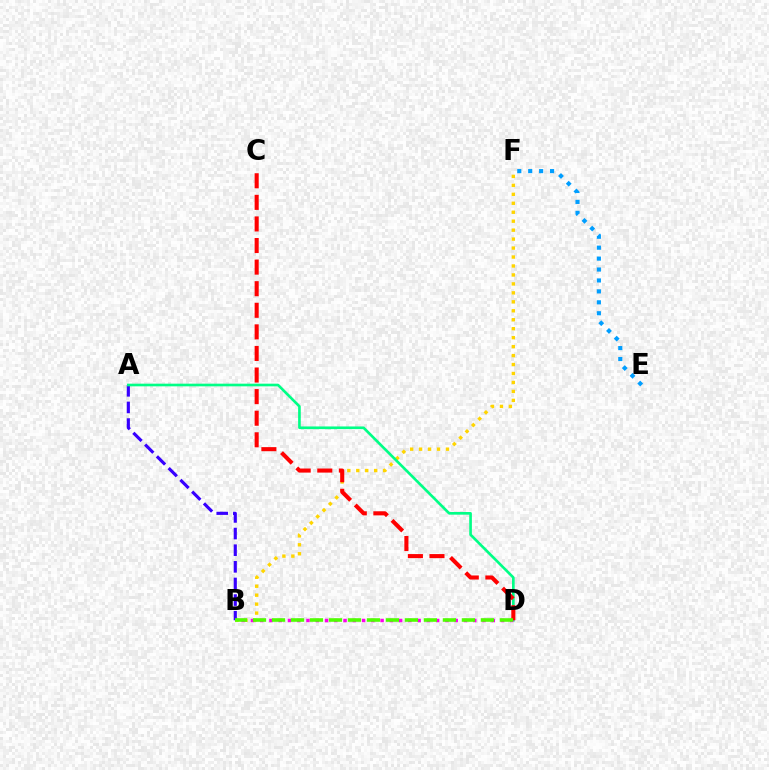{('B', 'F'): [{'color': '#ffd500', 'line_style': 'dotted', 'thickness': 2.43}], ('E', 'F'): [{'color': '#009eff', 'line_style': 'dotted', 'thickness': 2.97}], ('A', 'B'): [{'color': '#3700ff', 'line_style': 'dashed', 'thickness': 2.26}], ('A', 'D'): [{'color': '#00ff86', 'line_style': 'solid', 'thickness': 1.91}], ('B', 'D'): [{'color': '#ff00ed', 'line_style': 'dotted', 'thickness': 2.52}, {'color': '#4fff00', 'line_style': 'dashed', 'thickness': 2.58}], ('C', 'D'): [{'color': '#ff0000', 'line_style': 'dashed', 'thickness': 2.93}]}